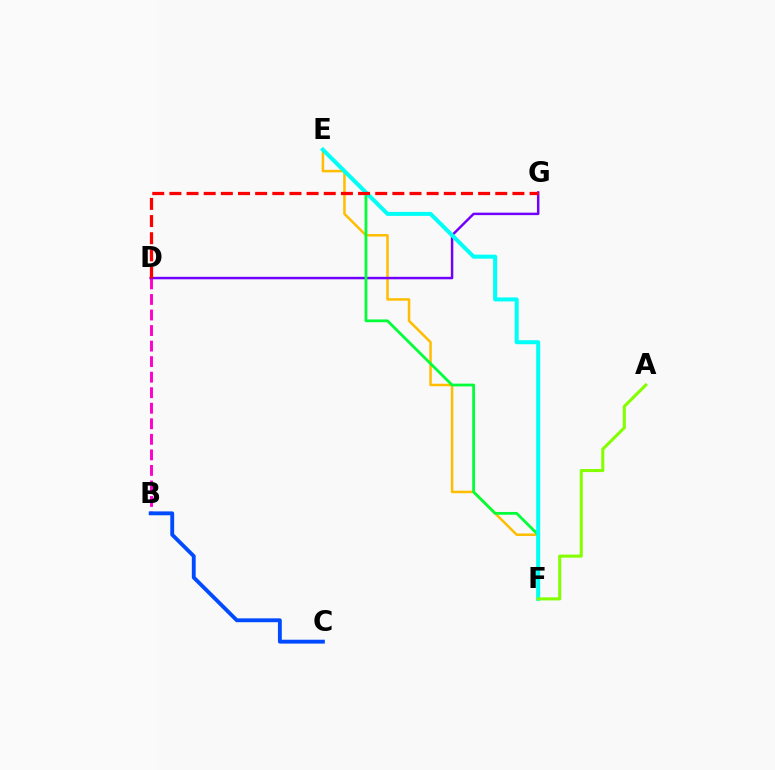{('E', 'F'): [{'color': '#ffbd00', 'line_style': 'solid', 'thickness': 1.8}, {'color': '#00ff39', 'line_style': 'solid', 'thickness': 2.0}, {'color': '#00fff6', 'line_style': 'solid', 'thickness': 2.89}], ('B', 'D'): [{'color': '#ff00cf', 'line_style': 'dashed', 'thickness': 2.11}], ('D', 'G'): [{'color': '#7200ff', 'line_style': 'solid', 'thickness': 1.78}, {'color': '#ff0000', 'line_style': 'dashed', 'thickness': 2.33}], ('A', 'F'): [{'color': '#84ff00', 'line_style': 'solid', 'thickness': 2.2}], ('B', 'C'): [{'color': '#004bff', 'line_style': 'solid', 'thickness': 2.78}]}